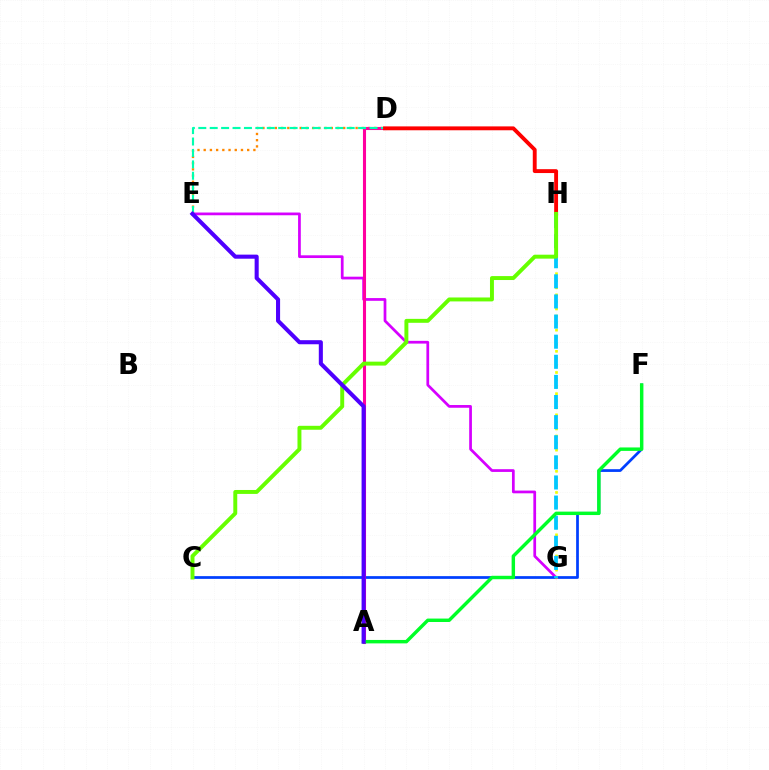{('D', 'E'): [{'color': '#ff8800', 'line_style': 'dotted', 'thickness': 1.69}, {'color': '#00ffaf', 'line_style': 'dashed', 'thickness': 1.55}], ('E', 'G'): [{'color': '#d600ff', 'line_style': 'solid', 'thickness': 1.97}], ('C', 'F'): [{'color': '#003fff', 'line_style': 'solid', 'thickness': 1.97}], ('A', 'D'): [{'color': '#ff00a0', 'line_style': 'solid', 'thickness': 2.21}], ('G', 'H'): [{'color': '#eeff00', 'line_style': 'dotted', 'thickness': 1.92}, {'color': '#00c7ff', 'line_style': 'dashed', 'thickness': 2.73}], ('D', 'H'): [{'color': '#ff0000', 'line_style': 'solid', 'thickness': 2.79}], ('C', 'H'): [{'color': '#66ff00', 'line_style': 'solid', 'thickness': 2.83}], ('A', 'F'): [{'color': '#00ff27', 'line_style': 'solid', 'thickness': 2.47}], ('A', 'E'): [{'color': '#4f00ff', 'line_style': 'solid', 'thickness': 2.93}]}